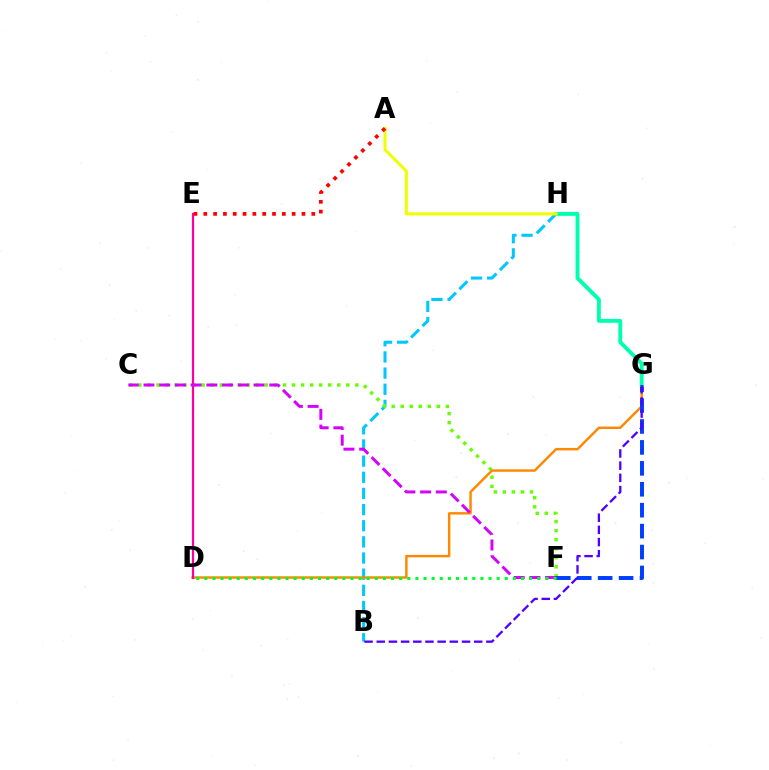{('B', 'H'): [{'color': '#00c7ff', 'line_style': 'dashed', 'thickness': 2.19}], ('C', 'F'): [{'color': '#66ff00', 'line_style': 'dotted', 'thickness': 2.46}, {'color': '#d600ff', 'line_style': 'dashed', 'thickness': 2.14}], ('D', 'G'): [{'color': '#ff8800', 'line_style': 'solid', 'thickness': 1.76}], ('D', 'E'): [{'color': '#ff00a0', 'line_style': 'solid', 'thickness': 1.58}], ('F', 'G'): [{'color': '#003fff', 'line_style': 'dashed', 'thickness': 2.84}], ('D', 'F'): [{'color': '#00ff27', 'line_style': 'dotted', 'thickness': 2.21}], ('G', 'H'): [{'color': '#00ffaf', 'line_style': 'solid', 'thickness': 2.8}], ('A', 'H'): [{'color': '#eeff00', 'line_style': 'solid', 'thickness': 2.2}], ('A', 'E'): [{'color': '#ff0000', 'line_style': 'dotted', 'thickness': 2.67}], ('B', 'G'): [{'color': '#4f00ff', 'line_style': 'dashed', 'thickness': 1.65}]}